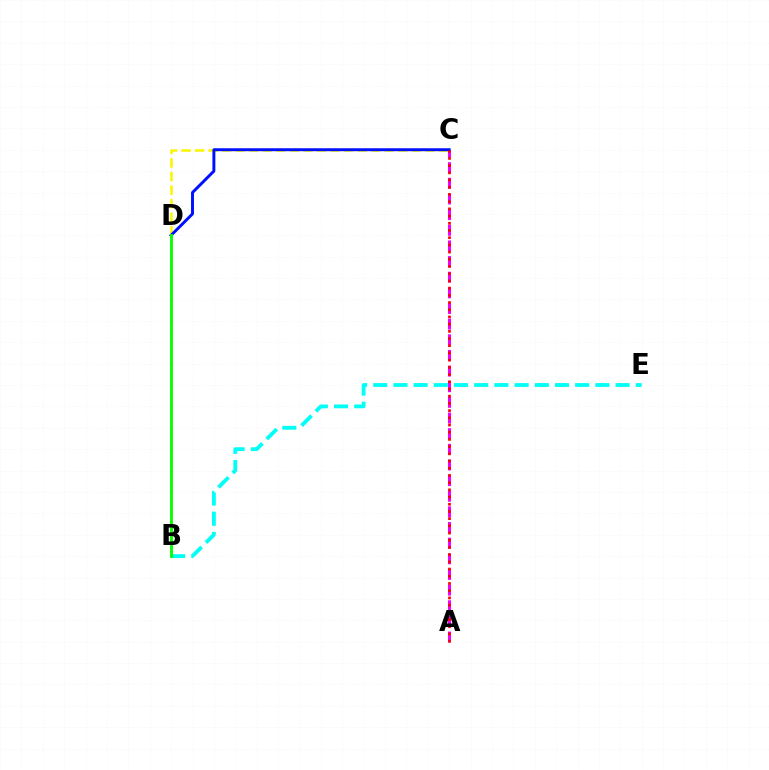{('B', 'E'): [{'color': '#00fff6', 'line_style': 'dashed', 'thickness': 2.74}], ('A', 'C'): [{'color': '#ee00ff', 'line_style': 'dashed', 'thickness': 2.13}, {'color': '#ff0000', 'line_style': 'dotted', 'thickness': 1.96}], ('C', 'D'): [{'color': '#fcf500', 'line_style': 'dashed', 'thickness': 1.84}, {'color': '#0010ff', 'line_style': 'solid', 'thickness': 2.12}], ('B', 'D'): [{'color': '#08ff00', 'line_style': 'solid', 'thickness': 2.09}]}